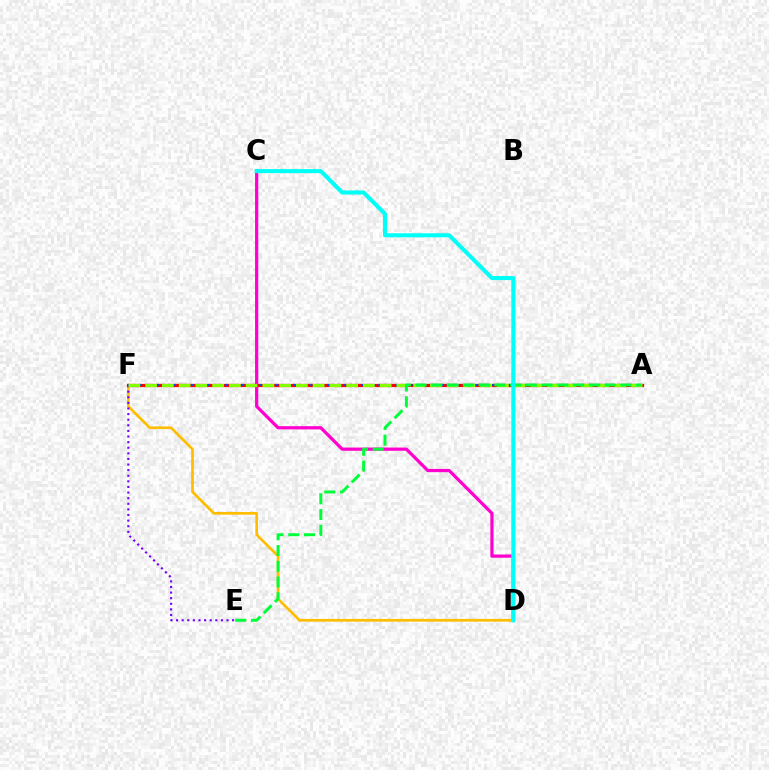{('C', 'D'): [{'color': '#ff00cf', 'line_style': 'solid', 'thickness': 2.32}, {'color': '#00fff6', 'line_style': 'solid', 'thickness': 2.92}], ('D', 'F'): [{'color': '#ffbd00', 'line_style': 'solid', 'thickness': 1.93}], ('A', 'F'): [{'color': '#ff0000', 'line_style': 'solid', 'thickness': 2.33}, {'color': '#004bff', 'line_style': 'dotted', 'thickness': 1.54}, {'color': '#84ff00', 'line_style': 'dashed', 'thickness': 2.28}], ('E', 'F'): [{'color': '#7200ff', 'line_style': 'dotted', 'thickness': 1.52}], ('A', 'E'): [{'color': '#00ff39', 'line_style': 'dashed', 'thickness': 2.14}]}